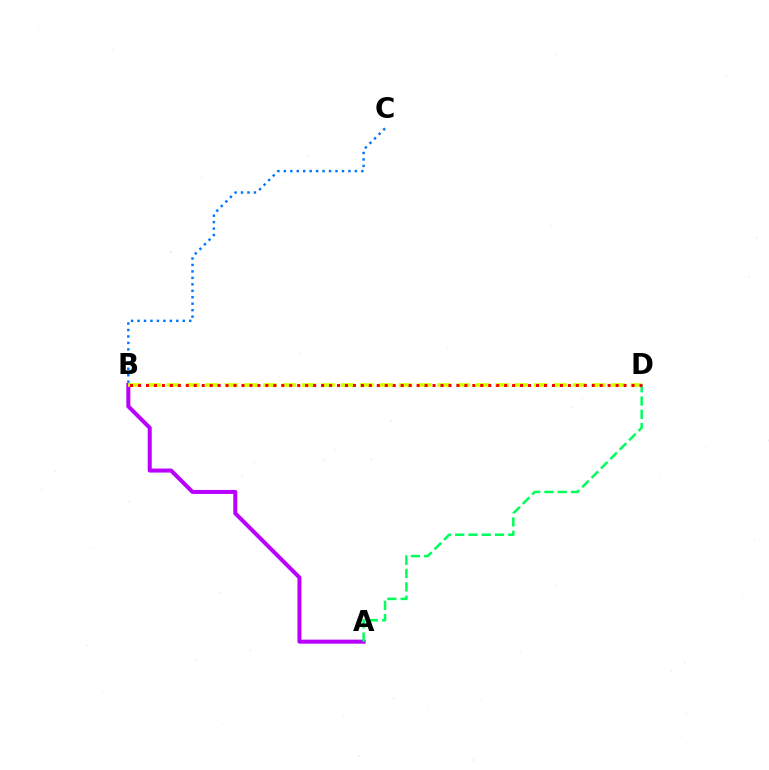{('B', 'C'): [{'color': '#0074ff', 'line_style': 'dotted', 'thickness': 1.76}], ('A', 'B'): [{'color': '#b900ff', 'line_style': 'solid', 'thickness': 2.89}], ('B', 'D'): [{'color': '#d1ff00', 'line_style': 'dashed', 'thickness': 2.63}, {'color': '#ff0000', 'line_style': 'dotted', 'thickness': 2.16}], ('A', 'D'): [{'color': '#00ff5c', 'line_style': 'dashed', 'thickness': 1.8}]}